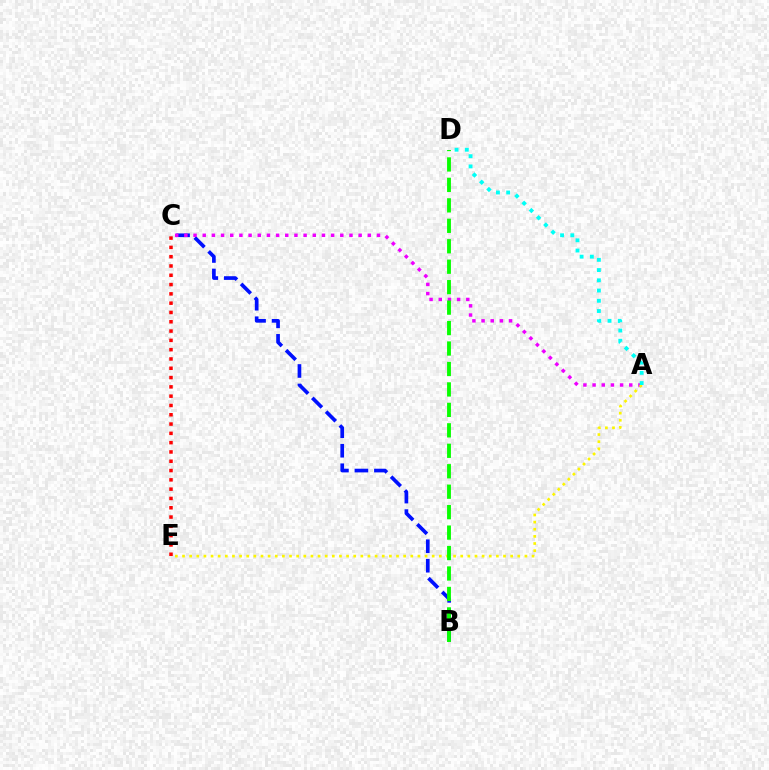{('B', 'C'): [{'color': '#0010ff', 'line_style': 'dashed', 'thickness': 2.65}], ('A', 'C'): [{'color': '#ee00ff', 'line_style': 'dotted', 'thickness': 2.49}], ('A', 'E'): [{'color': '#fcf500', 'line_style': 'dotted', 'thickness': 1.94}], ('C', 'E'): [{'color': '#ff0000', 'line_style': 'dotted', 'thickness': 2.53}], ('A', 'D'): [{'color': '#00fff6', 'line_style': 'dotted', 'thickness': 2.78}], ('B', 'D'): [{'color': '#08ff00', 'line_style': 'dashed', 'thickness': 2.78}]}